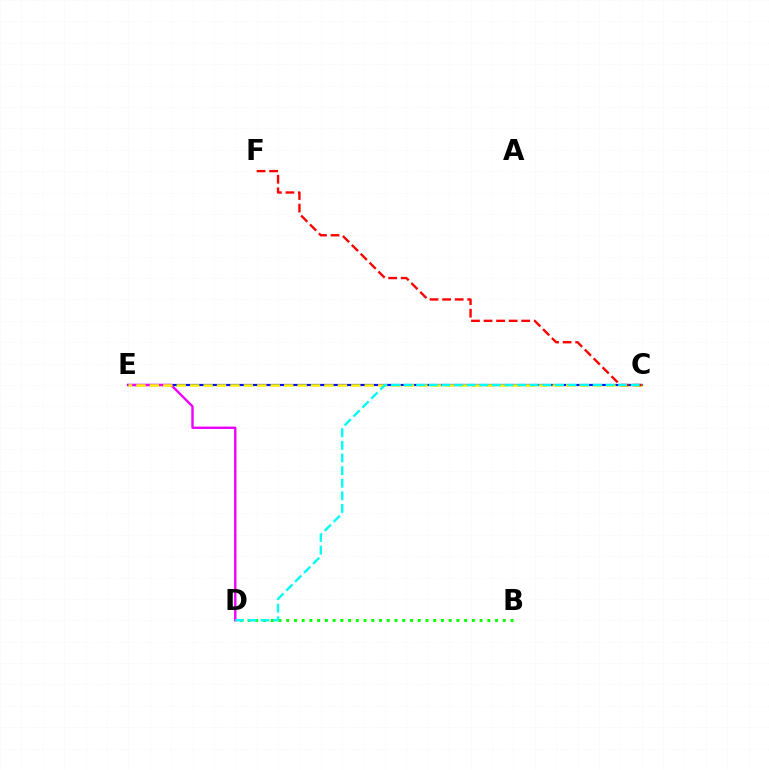{('C', 'E'): [{'color': '#0010ff', 'line_style': 'solid', 'thickness': 1.58}, {'color': '#fcf500', 'line_style': 'dashed', 'thickness': 1.82}], ('D', 'E'): [{'color': '#ee00ff', 'line_style': 'solid', 'thickness': 1.72}], ('B', 'D'): [{'color': '#08ff00', 'line_style': 'dotted', 'thickness': 2.1}], ('C', 'F'): [{'color': '#ff0000', 'line_style': 'dashed', 'thickness': 1.71}], ('C', 'D'): [{'color': '#00fff6', 'line_style': 'dashed', 'thickness': 1.72}]}